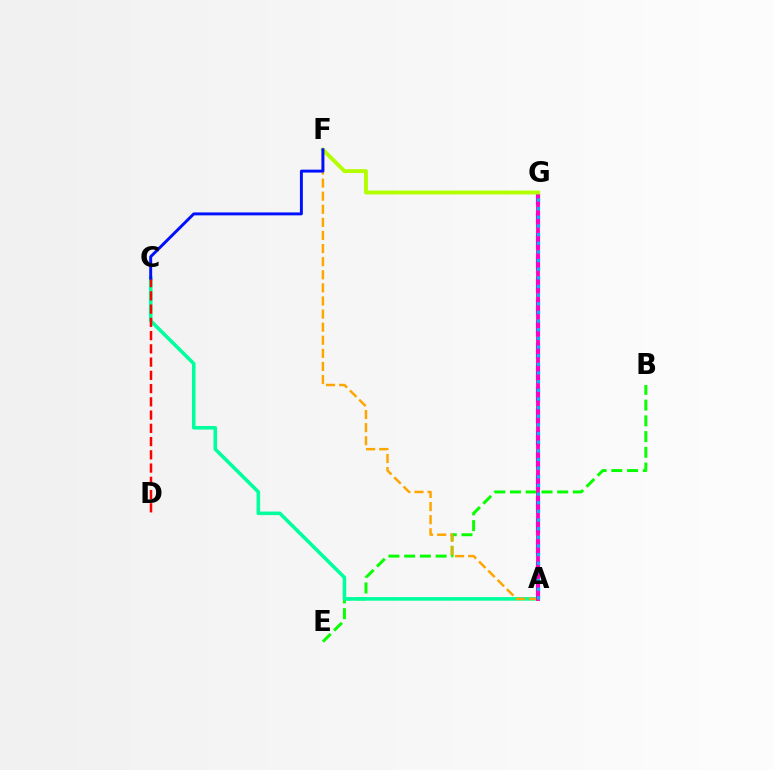{('B', 'E'): [{'color': '#08ff00', 'line_style': 'dashed', 'thickness': 2.14}], ('A', 'C'): [{'color': '#00ff9d', 'line_style': 'solid', 'thickness': 2.57}], ('A', 'G'): [{'color': '#9b00ff', 'line_style': 'dashed', 'thickness': 2.97}, {'color': '#ff00bd', 'line_style': 'solid', 'thickness': 2.76}, {'color': '#00b5ff', 'line_style': 'dotted', 'thickness': 2.35}], ('A', 'F'): [{'color': '#ffa500', 'line_style': 'dashed', 'thickness': 1.78}], ('F', 'G'): [{'color': '#b3ff00', 'line_style': 'solid', 'thickness': 2.81}], ('C', 'D'): [{'color': '#ff0000', 'line_style': 'dashed', 'thickness': 1.8}], ('C', 'F'): [{'color': '#0010ff', 'line_style': 'solid', 'thickness': 2.11}]}